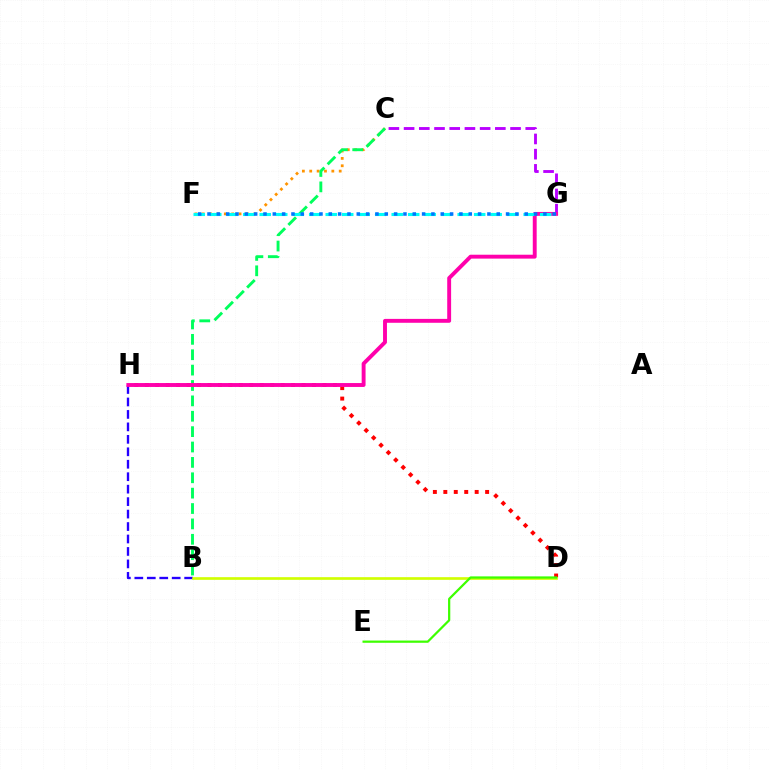{('C', 'F'): [{'color': '#ff9400', 'line_style': 'dotted', 'thickness': 2.0}], ('B', 'H'): [{'color': '#2500ff', 'line_style': 'dashed', 'thickness': 1.69}], ('D', 'H'): [{'color': '#ff0000', 'line_style': 'dotted', 'thickness': 2.84}], ('C', 'G'): [{'color': '#b900ff', 'line_style': 'dashed', 'thickness': 2.07}], ('B', 'C'): [{'color': '#00ff5c', 'line_style': 'dashed', 'thickness': 2.09}], ('G', 'H'): [{'color': '#ff00ac', 'line_style': 'solid', 'thickness': 2.8}], ('B', 'D'): [{'color': '#d1ff00', 'line_style': 'solid', 'thickness': 1.92}], ('D', 'E'): [{'color': '#3dff00', 'line_style': 'solid', 'thickness': 1.61}], ('F', 'G'): [{'color': '#00fff6', 'line_style': 'dashed', 'thickness': 2.24}, {'color': '#0074ff', 'line_style': 'dotted', 'thickness': 2.54}]}